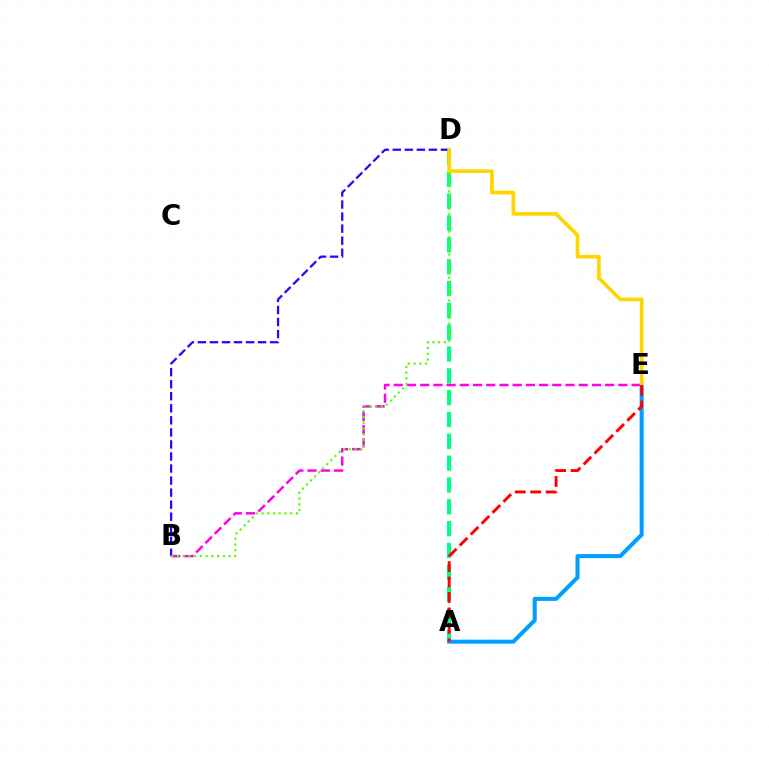{('A', 'D'): [{'color': '#00ff86', 'line_style': 'dashed', 'thickness': 2.96}], ('B', 'E'): [{'color': '#ff00ed', 'line_style': 'dashed', 'thickness': 1.79}], ('A', 'E'): [{'color': '#009eff', 'line_style': 'solid', 'thickness': 2.9}, {'color': '#ff0000', 'line_style': 'dashed', 'thickness': 2.1}], ('B', 'D'): [{'color': '#3700ff', 'line_style': 'dashed', 'thickness': 1.64}, {'color': '#4fff00', 'line_style': 'dotted', 'thickness': 1.56}], ('D', 'E'): [{'color': '#ffd500', 'line_style': 'solid', 'thickness': 2.66}]}